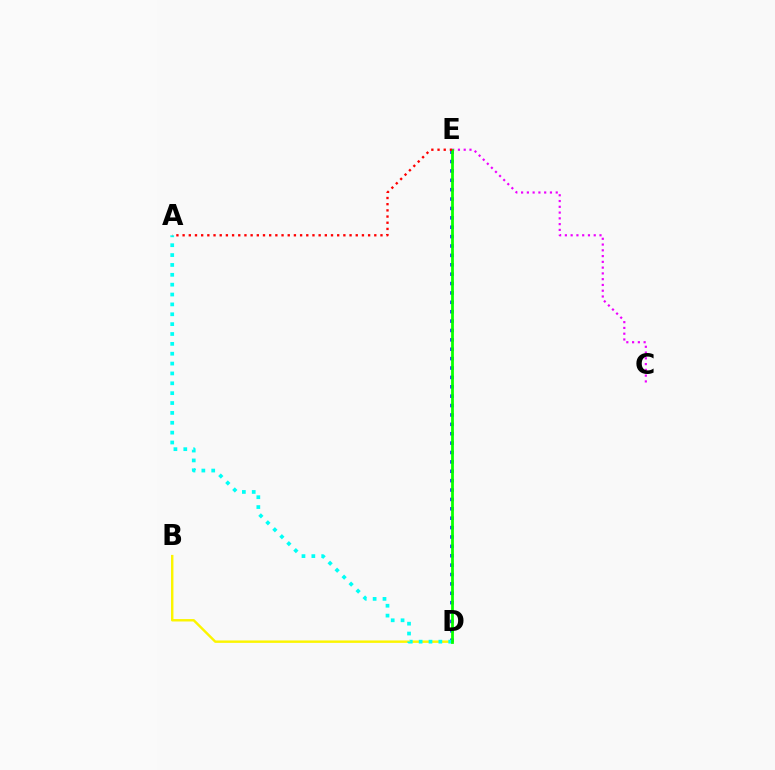{('C', 'E'): [{'color': '#ee00ff', 'line_style': 'dotted', 'thickness': 1.57}], ('D', 'E'): [{'color': '#0010ff', 'line_style': 'dotted', 'thickness': 2.55}, {'color': '#08ff00', 'line_style': 'solid', 'thickness': 2.0}], ('B', 'D'): [{'color': '#fcf500', 'line_style': 'solid', 'thickness': 1.74}], ('A', 'D'): [{'color': '#00fff6', 'line_style': 'dotted', 'thickness': 2.68}], ('A', 'E'): [{'color': '#ff0000', 'line_style': 'dotted', 'thickness': 1.68}]}